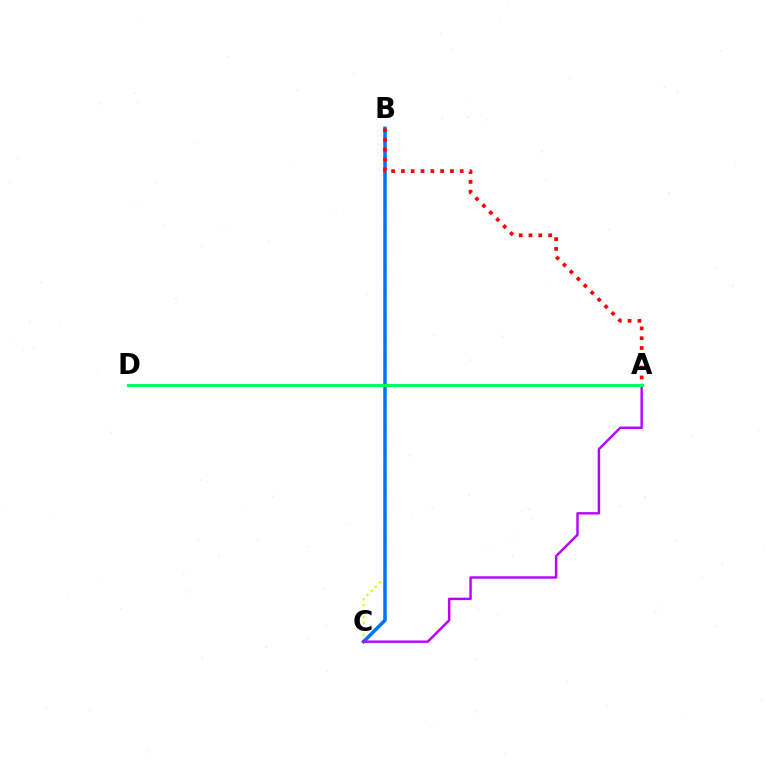{('B', 'C'): [{'color': '#d1ff00', 'line_style': 'dotted', 'thickness': 1.6}, {'color': '#0074ff', 'line_style': 'solid', 'thickness': 2.54}], ('A', 'C'): [{'color': '#b900ff', 'line_style': 'solid', 'thickness': 1.76}], ('A', 'B'): [{'color': '#ff0000', 'line_style': 'dotted', 'thickness': 2.66}], ('A', 'D'): [{'color': '#00ff5c', 'line_style': 'solid', 'thickness': 2.21}]}